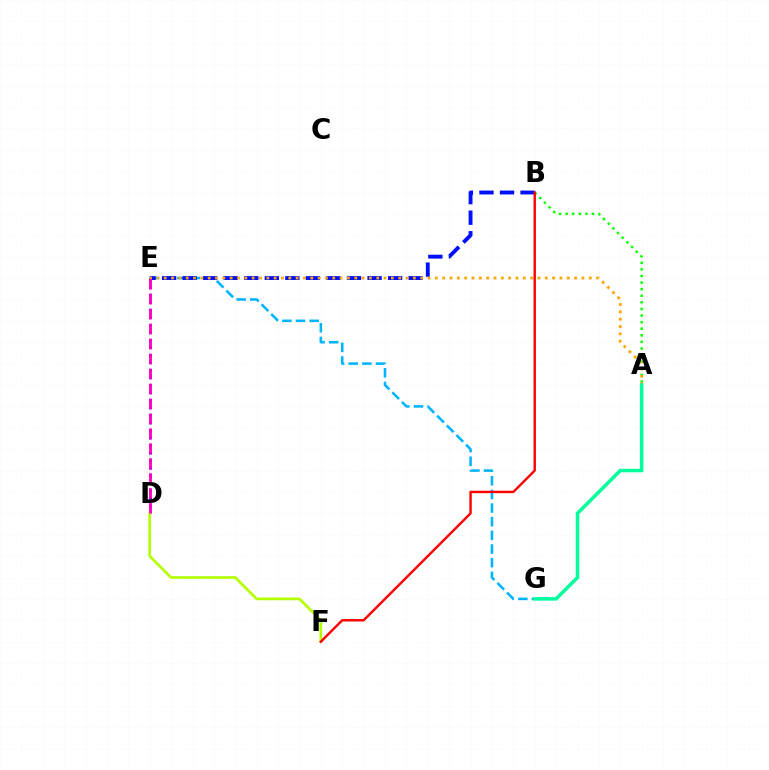{('E', 'G'): [{'color': '#00b5ff', 'line_style': 'dashed', 'thickness': 1.85}], ('A', 'B'): [{'color': '#08ff00', 'line_style': 'dotted', 'thickness': 1.79}], ('B', 'E'): [{'color': '#0010ff', 'line_style': 'dashed', 'thickness': 2.79}], ('D', 'E'): [{'color': '#9b00ff', 'line_style': 'dotted', 'thickness': 2.05}, {'color': '#ff00bd', 'line_style': 'dashed', 'thickness': 2.03}], ('D', 'F'): [{'color': '#b3ff00', 'line_style': 'solid', 'thickness': 1.94}], ('A', 'E'): [{'color': '#ffa500', 'line_style': 'dotted', 'thickness': 1.99}], ('B', 'F'): [{'color': '#ff0000', 'line_style': 'solid', 'thickness': 1.73}], ('A', 'G'): [{'color': '#00ff9d', 'line_style': 'solid', 'thickness': 2.52}]}